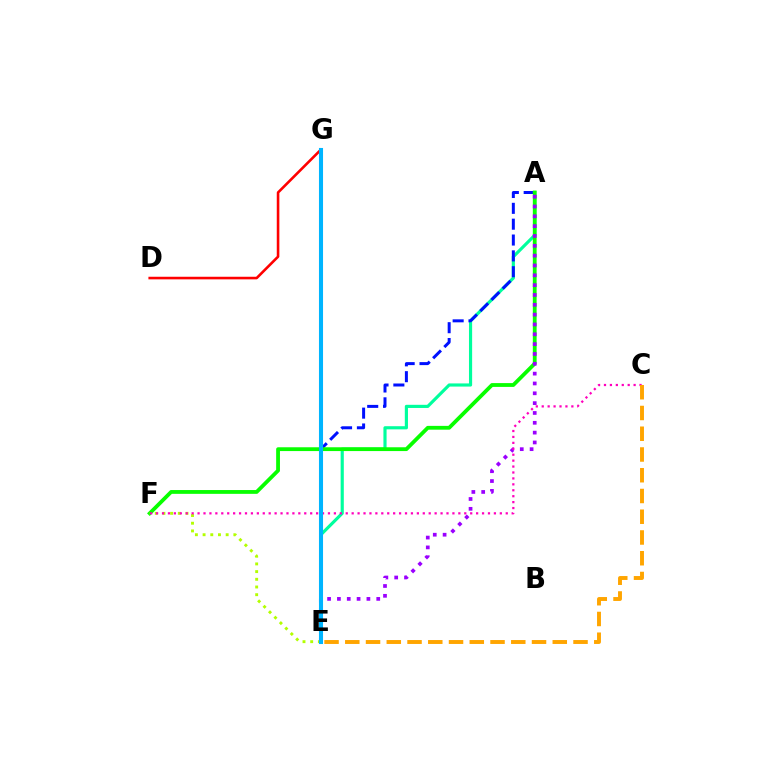{('A', 'E'): [{'color': '#00ff9d', 'line_style': 'solid', 'thickness': 2.27}, {'color': '#0010ff', 'line_style': 'dashed', 'thickness': 2.15}, {'color': '#9b00ff', 'line_style': 'dotted', 'thickness': 2.67}], ('D', 'G'): [{'color': '#ff0000', 'line_style': 'solid', 'thickness': 1.87}], ('A', 'F'): [{'color': '#08ff00', 'line_style': 'solid', 'thickness': 2.74}], ('E', 'F'): [{'color': '#b3ff00', 'line_style': 'dotted', 'thickness': 2.09}], ('C', 'F'): [{'color': '#ff00bd', 'line_style': 'dotted', 'thickness': 1.61}], ('E', 'G'): [{'color': '#00b5ff', 'line_style': 'solid', 'thickness': 2.93}], ('C', 'E'): [{'color': '#ffa500', 'line_style': 'dashed', 'thickness': 2.82}]}